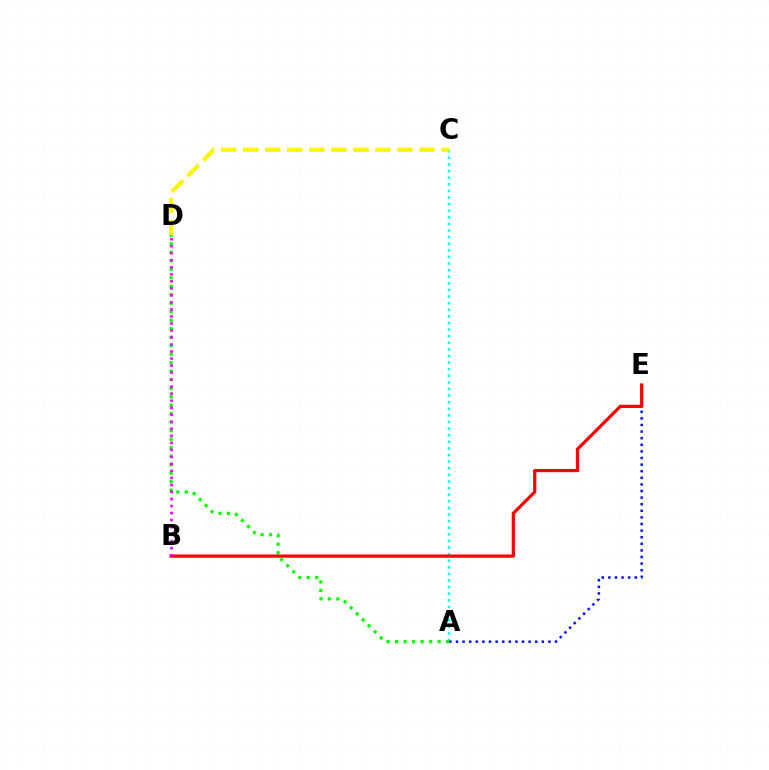{('A', 'C'): [{'color': '#00fff6', 'line_style': 'dotted', 'thickness': 1.79}], ('A', 'E'): [{'color': '#0010ff', 'line_style': 'dotted', 'thickness': 1.79}], ('C', 'D'): [{'color': '#fcf500', 'line_style': 'dashed', 'thickness': 3.0}], ('A', 'D'): [{'color': '#08ff00', 'line_style': 'dotted', 'thickness': 2.31}], ('B', 'E'): [{'color': '#ff0000', 'line_style': 'solid', 'thickness': 2.33}], ('B', 'D'): [{'color': '#ee00ff', 'line_style': 'dotted', 'thickness': 1.91}]}